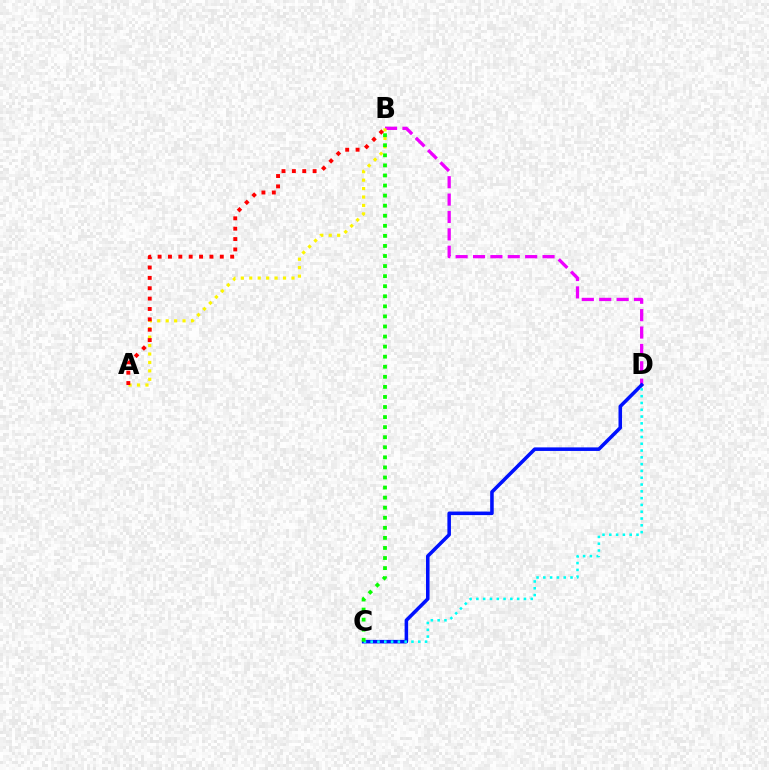{('B', 'D'): [{'color': '#ee00ff', 'line_style': 'dashed', 'thickness': 2.36}], ('A', 'B'): [{'color': '#fcf500', 'line_style': 'dotted', 'thickness': 2.29}, {'color': '#ff0000', 'line_style': 'dotted', 'thickness': 2.82}], ('C', 'D'): [{'color': '#0010ff', 'line_style': 'solid', 'thickness': 2.56}, {'color': '#00fff6', 'line_style': 'dotted', 'thickness': 1.85}], ('B', 'C'): [{'color': '#08ff00', 'line_style': 'dotted', 'thickness': 2.74}]}